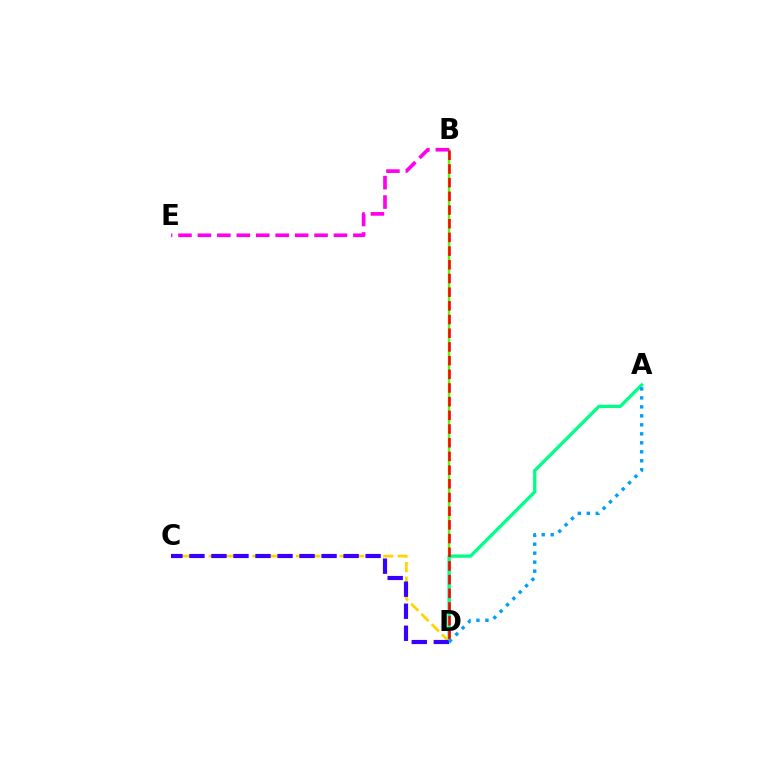{('B', 'D'): [{'color': '#4fff00', 'line_style': 'solid', 'thickness': 1.7}, {'color': '#ff0000', 'line_style': 'dashed', 'thickness': 1.86}], ('A', 'D'): [{'color': '#00ff86', 'line_style': 'solid', 'thickness': 2.37}, {'color': '#009eff', 'line_style': 'dotted', 'thickness': 2.44}], ('C', 'D'): [{'color': '#ffd500', 'line_style': 'dashed', 'thickness': 1.98}, {'color': '#3700ff', 'line_style': 'dashed', 'thickness': 2.99}], ('B', 'E'): [{'color': '#ff00ed', 'line_style': 'dashed', 'thickness': 2.64}]}